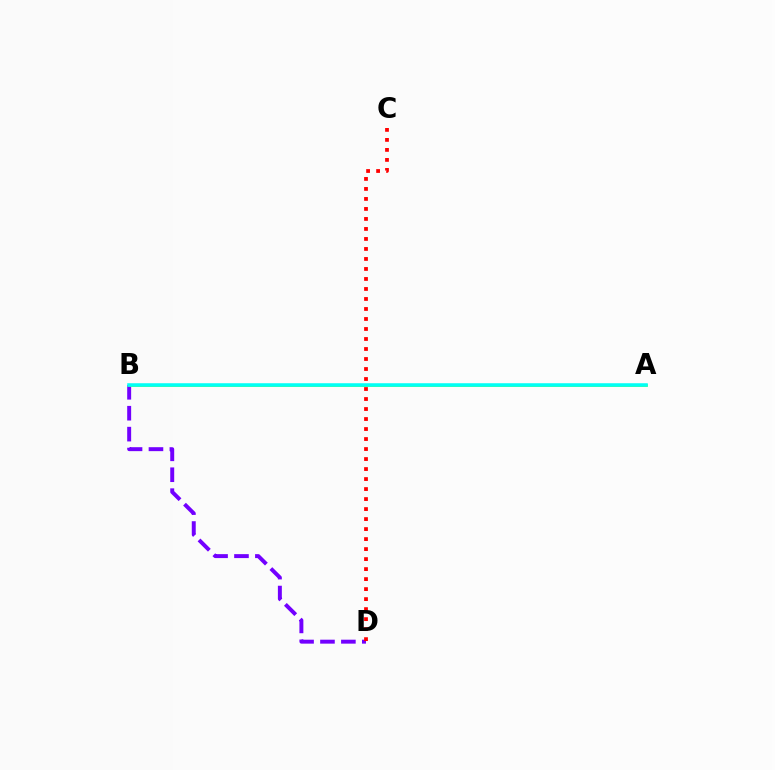{('B', 'D'): [{'color': '#7200ff', 'line_style': 'dashed', 'thickness': 2.84}], ('A', 'B'): [{'color': '#84ff00', 'line_style': 'solid', 'thickness': 1.89}, {'color': '#00fff6', 'line_style': 'solid', 'thickness': 2.54}], ('C', 'D'): [{'color': '#ff0000', 'line_style': 'dotted', 'thickness': 2.72}]}